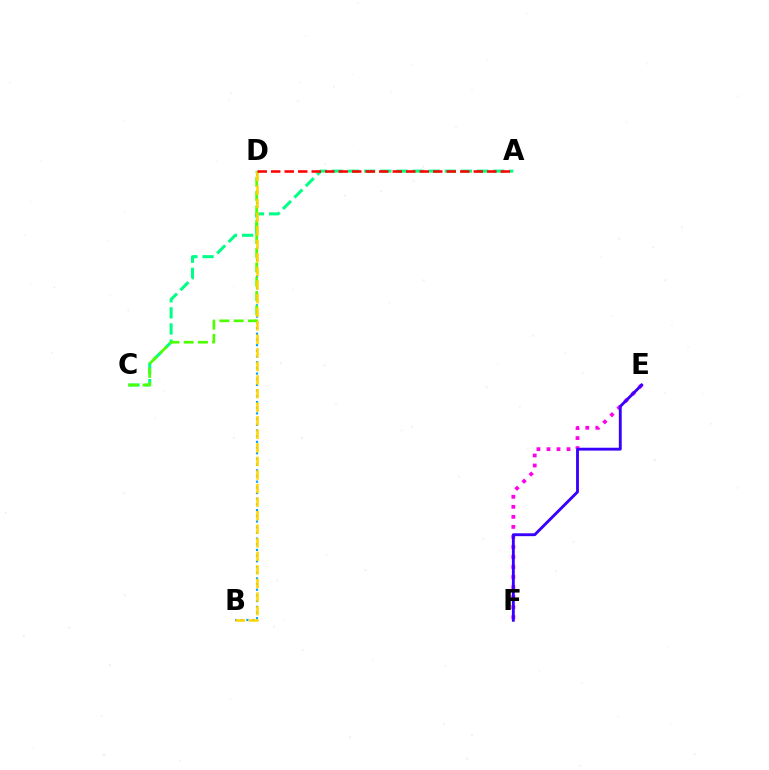{('B', 'D'): [{'color': '#009eff', 'line_style': 'dotted', 'thickness': 1.55}, {'color': '#ffd500', 'line_style': 'dashed', 'thickness': 1.84}], ('E', 'F'): [{'color': '#ff00ed', 'line_style': 'dotted', 'thickness': 2.73}, {'color': '#3700ff', 'line_style': 'solid', 'thickness': 2.06}], ('A', 'C'): [{'color': '#00ff86', 'line_style': 'dashed', 'thickness': 2.19}], ('C', 'D'): [{'color': '#4fff00', 'line_style': 'dashed', 'thickness': 1.94}], ('A', 'D'): [{'color': '#ff0000', 'line_style': 'dashed', 'thickness': 1.83}]}